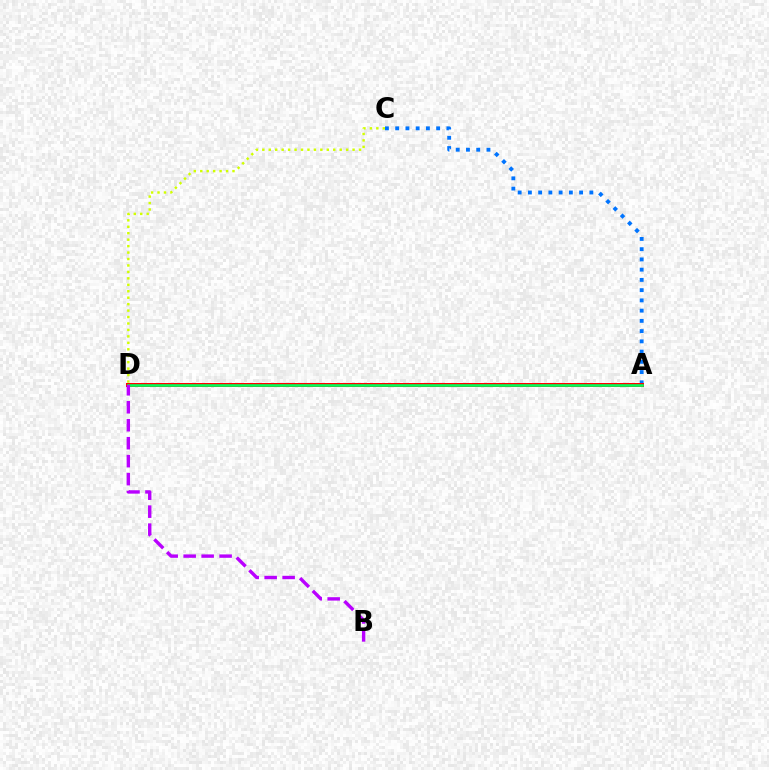{('A', 'C'): [{'color': '#0074ff', 'line_style': 'dotted', 'thickness': 2.78}], ('A', 'D'): [{'color': '#ff0000', 'line_style': 'solid', 'thickness': 2.88}, {'color': '#00ff5c', 'line_style': 'solid', 'thickness': 1.88}], ('C', 'D'): [{'color': '#d1ff00', 'line_style': 'dotted', 'thickness': 1.75}], ('B', 'D'): [{'color': '#b900ff', 'line_style': 'dashed', 'thickness': 2.44}]}